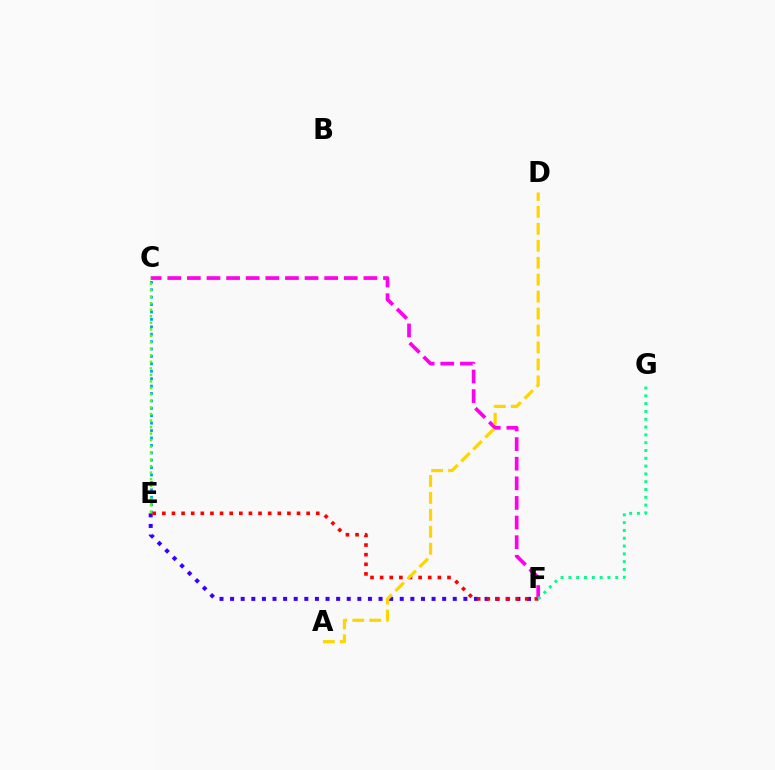{('E', 'F'): [{'color': '#3700ff', 'line_style': 'dotted', 'thickness': 2.88}, {'color': '#ff0000', 'line_style': 'dotted', 'thickness': 2.61}], ('C', 'E'): [{'color': '#009eff', 'line_style': 'dotted', 'thickness': 2.01}, {'color': '#4fff00', 'line_style': 'dotted', 'thickness': 1.77}], ('C', 'F'): [{'color': '#ff00ed', 'line_style': 'dashed', 'thickness': 2.66}], ('A', 'D'): [{'color': '#ffd500', 'line_style': 'dashed', 'thickness': 2.3}], ('F', 'G'): [{'color': '#00ff86', 'line_style': 'dotted', 'thickness': 2.12}]}